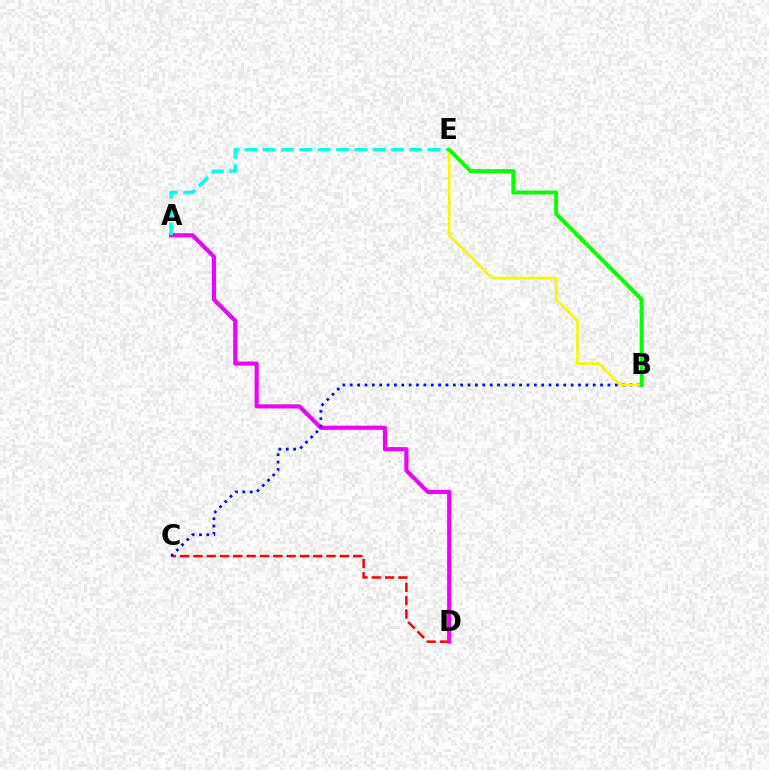{('C', 'D'): [{'color': '#ff0000', 'line_style': 'dashed', 'thickness': 1.81}], ('A', 'D'): [{'color': '#ee00ff', 'line_style': 'solid', 'thickness': 2.98}], ('A', 'E'): [{'color': '#00fff6', 'line_style': 'dashed', 'thickness': 2.49}], ('B', 'C'): [{'color': '#0010ff', 'line_style': 'dotted', 'thickness': 2.0}], ('B', 'E'): [{'color': '#fcf500', 'line_style': 'solid', 'thickness': 1.88}, {'color': '#08ff00', 'line_style': 'solid', 'thickness': 2.83}]}